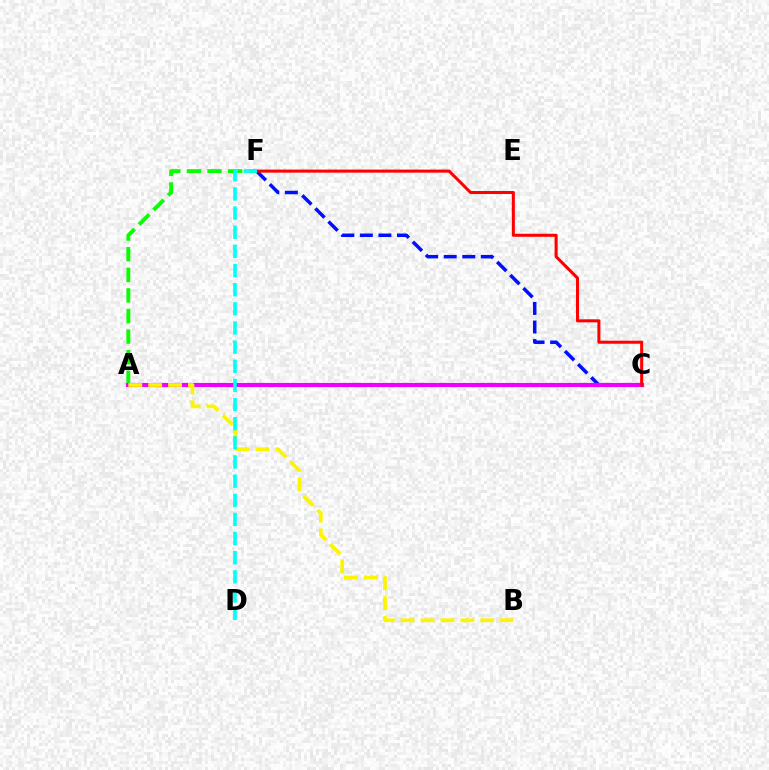{('A', 'F'): [{'color': '#08ff00', 'line_style': 'dashed', 'thickness': 2.8}], ('C', 'F'): [{'color': '#0010ff', 'line_style': 'dashed', 'thickness': 2.52}, {'color': '#ff0000', 'line_style': 'solid', 'thickness': 2.19}], ('A', 'C'): [{'color': '#ee00ff', 'line_style': 'solid', 'thickness': 2.97}], ('A', 'B'): [{'color': '#fcf500', 'line_style': 'dashed', 'thickness': 2.7}], ('D', 'F'): [{'color': '#00fff6', 'line_style': 'dashed', 'thickness': 2.6}]}